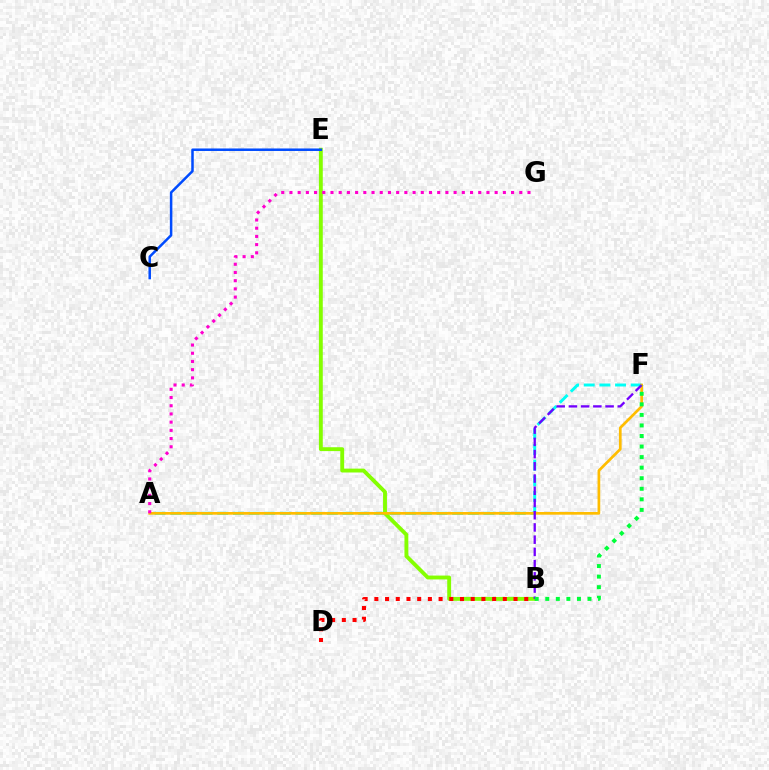{('A', 'F'): [{'color': '#00fff6', 'line_style': 'dashed', 'thickness': 2.13}, {'color': '#ffbd00', 'line_style': 'solid', 'thickness': 1.95}], ('B', 'E'): [{'color': '#84ff00', 'line_style': 'solid', 'thickness': 2.79}], ('C', 'E'): [{'color': '#004bff', 'line_style': 'solid', 'thickness': 1.81}], ('B', 'D'): [{'color': '#ff0000', 'line_style': 'dotted', 'thickness': 2.91}], ('B', 'F'): [{'color': '#7200ff', 'line_style': 'dashed', 'thickness': 1.66}, {'color': '#00ff39', 'line_style': 'dotted', 'thickness': 2.87}], ('A', 'G'): [{'color': '#ff00cf', 'line_style': 'dotted', 'thickness': 2.23}]}